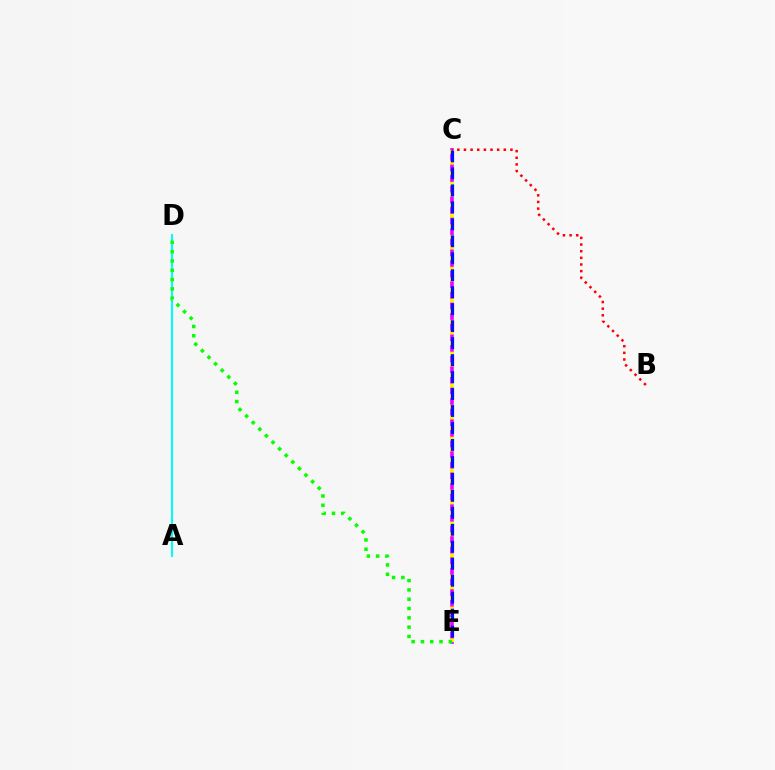{('C', 'E'): [{'color': '#ee00ff', 'line_style': 'solid', 'thickness': 2.62}, {'color': '#fcf500', 'line_style': 'dotted', 'thickness': 2.88}, {'color': '#0010ff', 'line_style': 'dashed', 'thickness': 2.31}], ('B', 'C'): [{'color': '#ff0000', 'line_style': 'dotted', 'thickness': 1.8}], ('A', 'D'): [{'color': '#00fff6', 'line_style': 'solid', 'thickness': 1.52}], ('D', 'E'): [{'color': '#08ff00', 'line_style': 'dotted', 'thickness': 2.53}]}